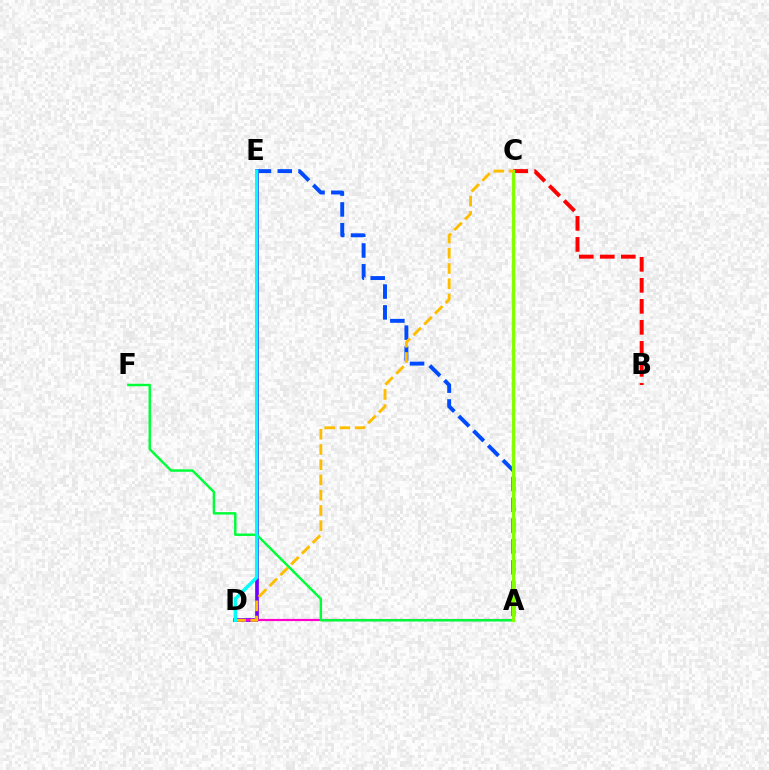{('B', 'C'): [{'color': '#ff0000', 'line_style': 'dashed', 'thickness': 2.85}], ('D', 'E'): [{'color': '#7200ff', 'line_style': 'solid', 'thickness': 2.66}, {'color': '#00fff6', 'line_style': 'solid', 'thickness': 2.47}], ('A', 'E'): [{'color': '#004bff', 'line_style': 'dashed', 'thickness': 2.83}], ('A', 'D'): [{'color': '#ff00cf', 'line_style': 'solid', 'thickness': 1.56}], ('A', 'F'): [{'color': '#00ff39', 'line_style': 'solid', 'thickness': 1.76}], ('A', 'C'): [{'color': '#84ff00', 'line_style': 'solid', 'thickness': 2.37}], ('C', 'D'): [{'color': '#ffbd00', 'line_style': 'dashed', 'thickness': 2.07}]}